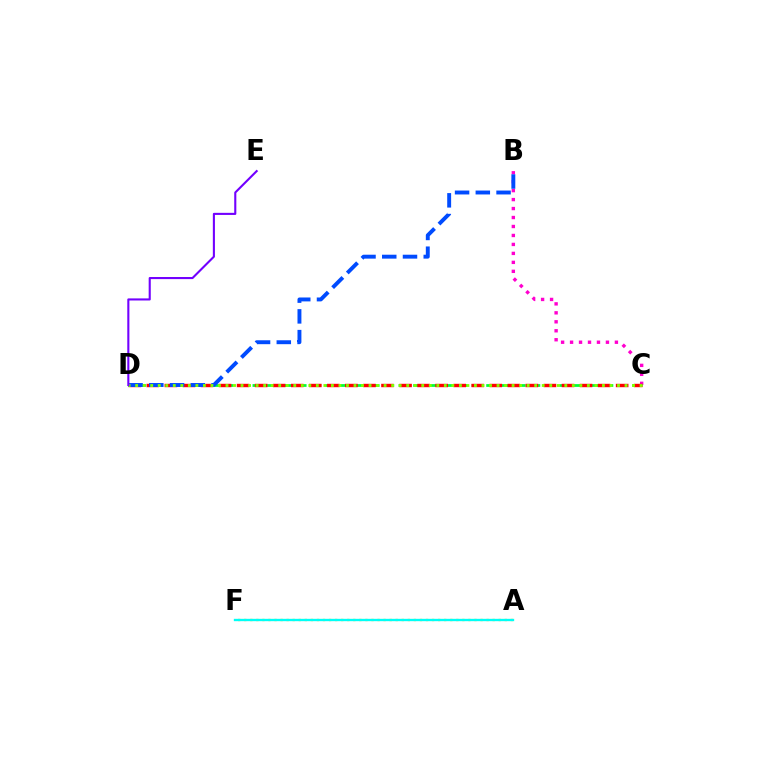{('B', 'C'): [{'color': '#ff00cf', 'line_style': 'dotted', 'thickness': 2.44}], ('C', 'D'): [{'color': '#00ff39', 'line_style': 'dashed', 'thickness': 1.98}, {'color': '#ff0000', 'line_style': 'dashed', 'thickness': 2.45}, {'color': '#84ff00', 'line_style': 'dotted', 'thickness': 2.05}], ('A', 'F'): [{'color': '#ffbd00', 'line_style': 'dotted', 'thickness': 1.65}, {'color': '#00fff6', 'line_style': 'solid', 'thickness': 1.69}], ('B', 'D'): [{'color': '#004bff', 'line_style': 'dashed', 'thickness': 2.82}], ('D', 'E'): [{'color': '#7200ff', 'line_style': 'solid', 'thickness': 1.51}]}